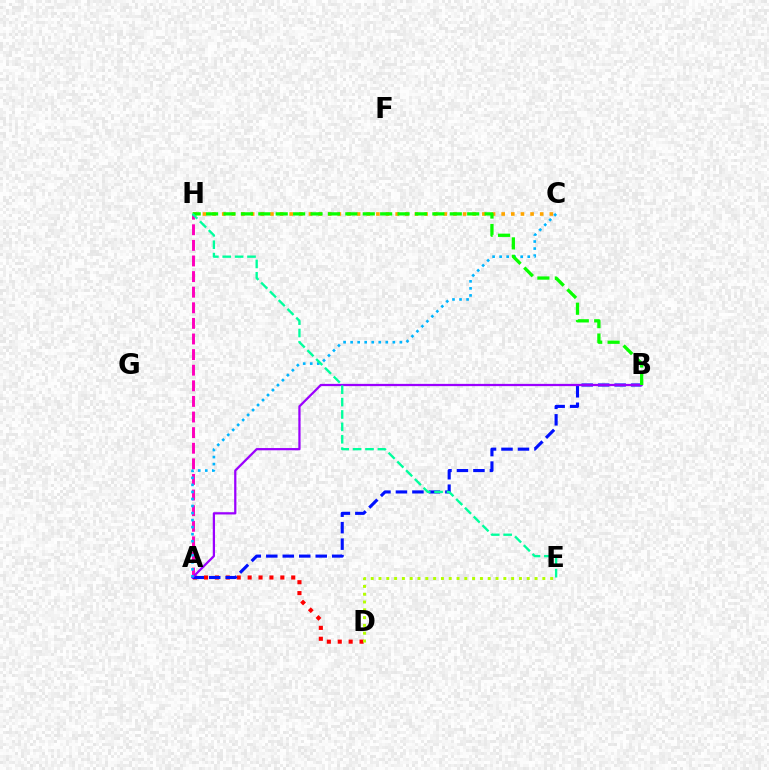{('A', 'D'): [{'color': '#ff0000', 'line_style': 'dotted', 'thickness': 2.96}], ('D', 'E'): [{'color': '#b3ff00', 'line_style': 'dotted', 'thickness': 2.12}], ('C', 'H'): [{'color': '#ffa500', 'line_style': 'dotted', 'thickness': 2.62}], ('A', 'H'): [{'color': '#ff00bd', 'line_style': 'dashed', 'thickness': 2.12}], ('A', 'B'): [{'color': '#0010ff', 'line_style': 'dashed', 'thickness': 2.24}, {'color': '#9b00ff', 'line_style': 'solid', 'thickness': 1.62}], ('A', 'C'): [{'color': '#00b5ff', 'line_style': 'dotted', 'thickness': 1.91}], ('B', 'H'): [{'color': '#08ff00', 'line_style': 'dashed', 'thickness': 2.36}], ('E', 'H'): [{'color': '#00ff9d', 'line_style': 'dashed', 'thickness': 1.68}]}